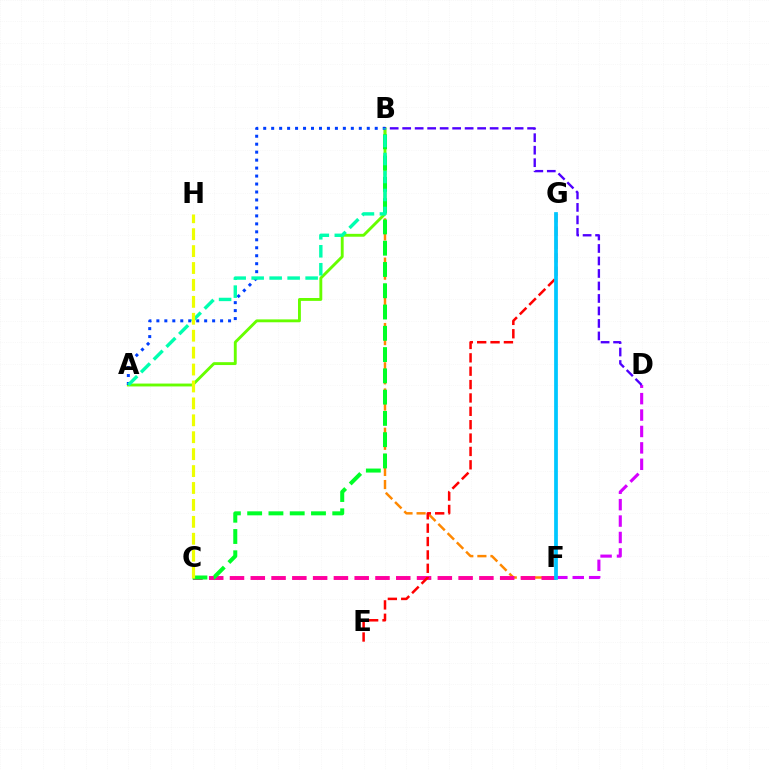{('B', 'F'): [{'color': '#ff8800', 'line_style': 'dashed', 'thickness': 1.78}], ('D', 'F'): [{'color': '#d600ff', 'line_style': 'dashed', 'thickness': 2.23}], ('A', 'B'): [{'color': '#66ff00', 'line_style': 'solid', 'thickness': 2.07}, {'color': '#003fff', 'line_style': 'dotted', 'thickness': 2.16}, {'color': '#00ffaf', 'line_style': 'dashed', 'thickness': 2.44}], ('C', 'F'): [{'color': '#ff00a0', 'line_style': 'dashed', 'thickness': 2.82}], ('B', 'D'): [{'color': '#4f00ff', 'line_style': 'dashed', 'thickness': 1.7}], ('B', 'C'): [{'color': '#00ff27', 'line_style': 'dashed', 'thickness': 2.89}], ('E', 'G'): [{'color': '#ff0000', 'line_style': 'dashed', 'thickness': 1.82}], ('F', 'G'): [{'color': '#00c7ff', 'line_style': 'solid', 'thickness': 2.69}], ('C', 'H'): [{'color': '#eeff00', 'line_style': 'dashed', 'thickness': 2.3}]}